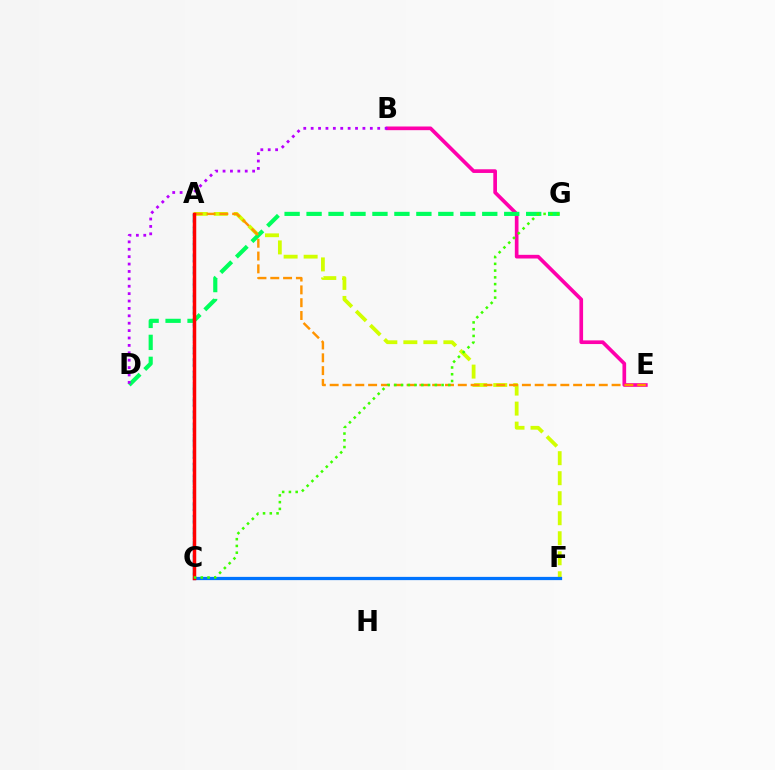{('A', 'F'): [{'color': '#d1ff00', 'line_style': 'dashed', 'thickness': 2.72}], ('B', 'E'): [{'color': '#ff00ac', 'line_style': 'solid', 'thickness': 2.65}], ('A', 'C'): [{'color': '#00fff6', 'line_style': 'dashed', 'thickness': 1.78}, {'color': '#2500ff', 'line_style': 'dotted', 'thickness': 1.57}, {'color': '#ff0000', 'line_style': 'solid', 'thickness': 2.51}], ('D', 'G'): [{'color': '#00ff5c', 'line_style': 'dashed', 'thickness': 2.98}], ('C', 'F'): [{'color': '#0074ff', 'line_style': 'solid', 'thickness': 2.33}], ('A', 'E'): [{'color': '#ff9400', 'line_style': 'dashed', 'thickness': 1.74}], ('B', 'D'): [{'color': '#b900ff', 'line_style': 'dotted', 'thickness': 2.01}], ('C', 'G'): [{'color': '#3dff00', 'line_style': 'dotted', 'thickness': 1.83}]}